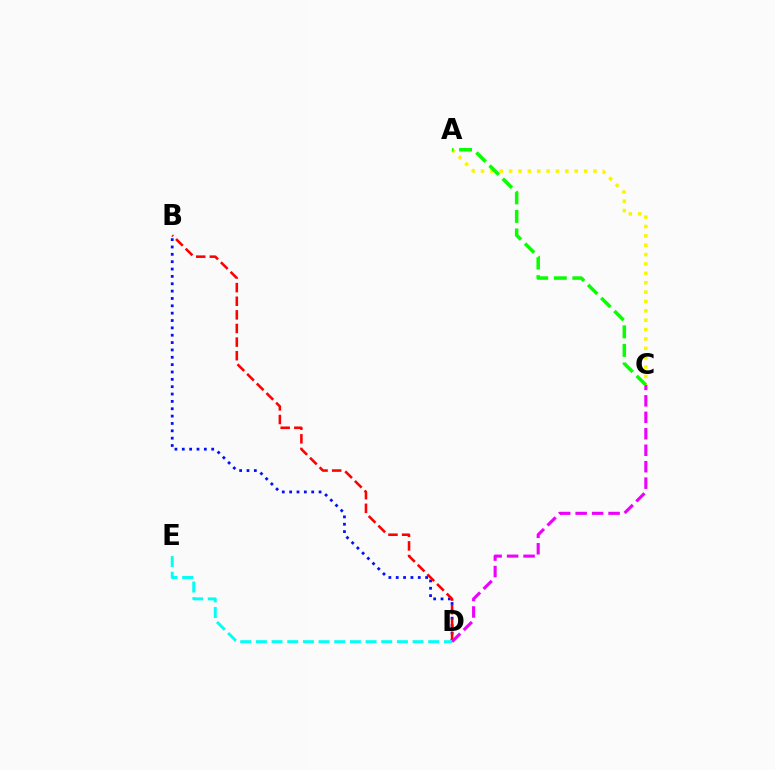{('B', 'D'): [{'color': '#0010ff', 'line_style': 'dotted', 'thickness': 2.0}, {'color': '#ff0000', 'line_style': 'dashed', 'thickness': 1.85}], ('A', 'C'): [{'color': '#fcf500', 'line_style': 'dotted', 'thickness': 2.55}, {'color': '#08ff00', 'line_style': 'dashed', 'thickness': 2.52}], ('C', 'D'): [{'color': '#ee00ff', 'line_style': 'dashed', 'thickness': 2.24}], ('D', 'E'): [{'color': '#00fff6', 'line_style': 'dashed', 'thickness': 2.13}]}